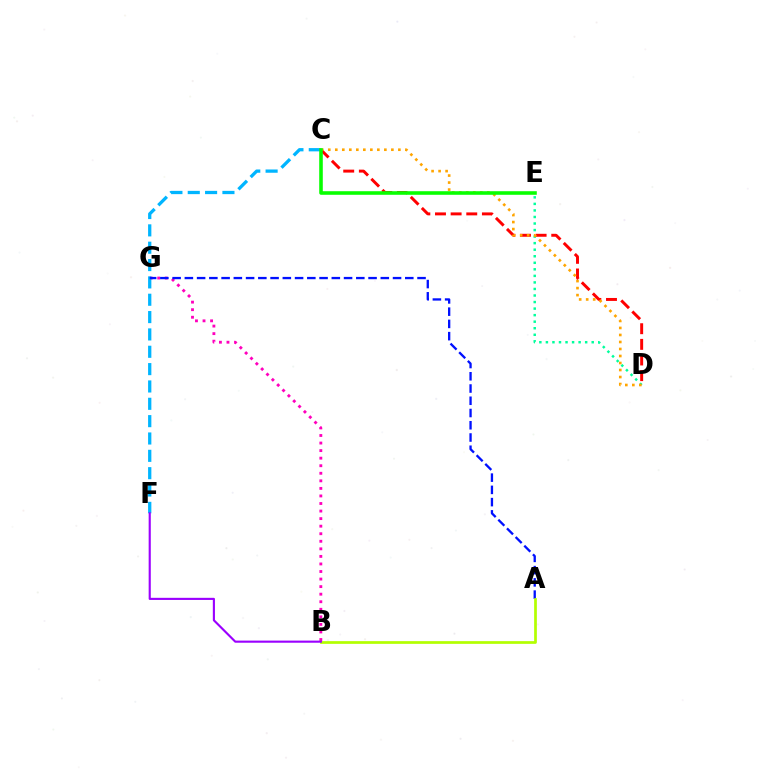{('B', 'G'): [{'color': '#ff00bd', 'line_style': 'dotted', 'thickness': 2.05}], ('C', 'F'): [{'color': '#00b5ff', 'line_style': 'dashed', 'thickness': 2.36}], ('D', 'E'): [{'color': '#00ff9d', 'line_style': 'dotted', 'thickness': 1.78}], ('C', 'D'): [{'color': '#ff0000', 'line_style': 'dashed', 'thickness': 2.12}, {'color': '#ffa500', 'line_style': 'dotted', 'thickness': 1.9}], ('C', 'E'): [{'color': '#08ff00', 'line_style': 'solid', 'thickness': 2.57}], ('A', 'G'): [{'color': '#0010ff', 'line_style': 'dashed', 'thickness': 1.66}], ('A', 'B'): [{'color': '#b3ff00', 'line_style': 'solid', 'thickness': 1.95}], ('B', 'F'): [{'color': '#9b00ff', 'line_style': 'solid', 'thickness': 1.53}]}